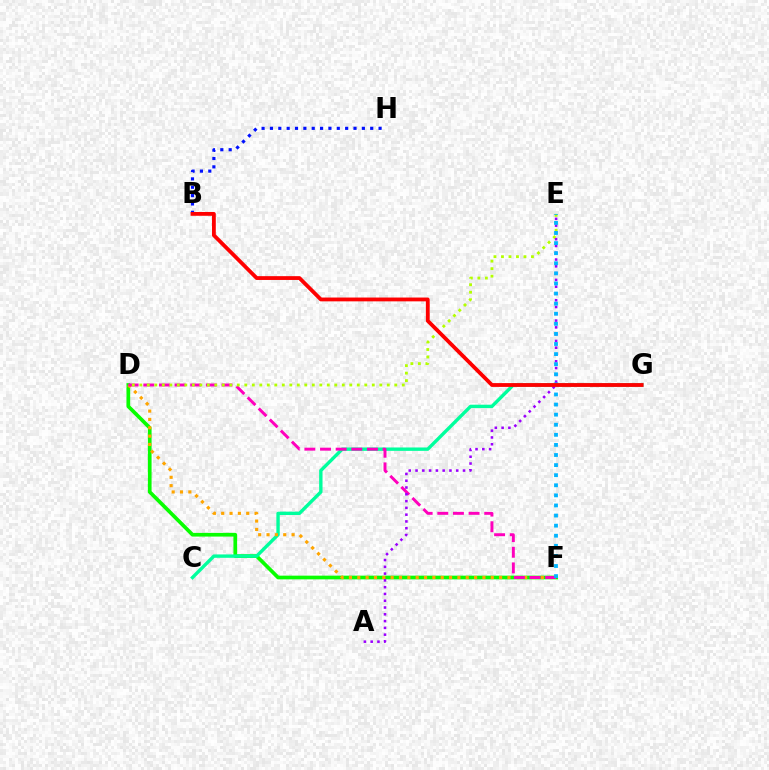{('D', 'F'): [{'color': '#08ff00', 'line_style': 'solid', 'thickness': 2.66}, {'color': '#ffa500', 'line_style': 'dotted', 'thickness': 2.27}, {'color': '#ff00bd', 'line_style': 'dashed', 'thickness': 2.12}], ('B', 'H'): [{'color': '#0010ff', 'line_style': 'dotted', 'thickness': 2.27}], ('C', 'G'): [{'color': '#00ff9d', 'line_style': 'solid', 'thickness': 2.43}], ('D', 'E'): [{'color': '#b3ff00', 'line_style': 'dotted', 'thickness': 2.04}], ('A', 'E'): [{'color': '#9b00ff', 'line_style': 'dotted', 'thickness': 1.84}], ('E', 'F'): [{'color': '#00b5ff', 'line_style': 'dotted', 'thickness': 2.74}], ('B', 'G'): [{'color': '#ff0000', 'line_style': 'solid', 'thickness': 2.74}]}